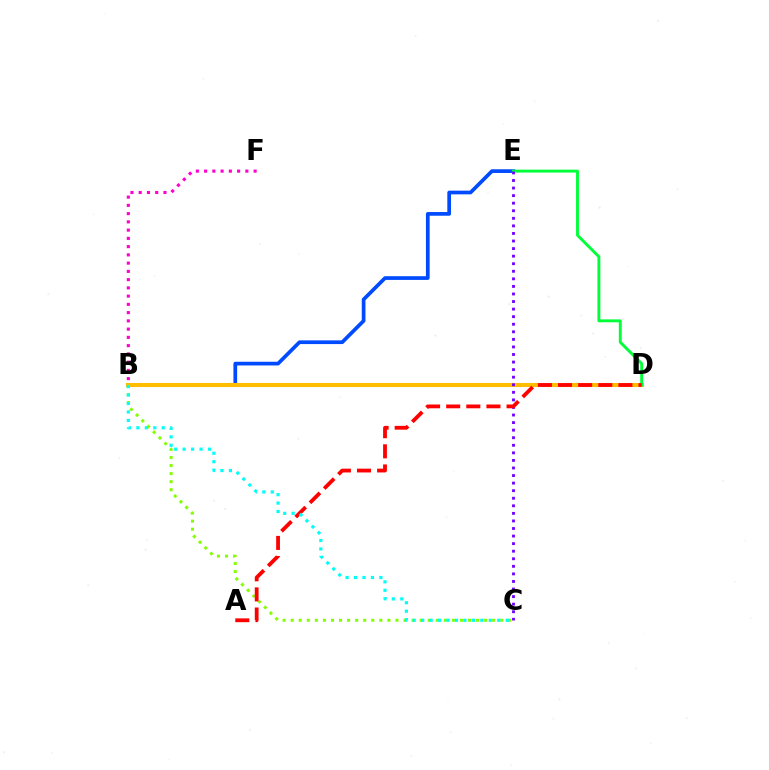{('B', 'C'): [{'color': '#84ff00', 'line_style': 'dotted', 'thickness': 2.19}, {'color': '#00fff6', 'line_style': 'dotted', 'thickness': 2.3}], ('B', 'E'): [{'color': '#004bff', 'line_style': 'solid', 'thickness': 2.67}], ('B', 'D'): [{'color': '#ffbd00', 'line_style': 'solid', 'thickness': 2.92}], ('D', 'E'): [{'color': '#00ff39', 'line_style': 'solid', 'thickness': 2.09}], ('C', 'E'): [{'color': '#7200ff', 'line_style': 'dotted', 'thickness': 2.06}], ('A', 'D'): [{'color': '#ff0000', 'line_style': 'dashed', 'thickness': 2.73}], ('B', 'F'): [{'color': '#ff00cf', 'line_style': 'dotted', 'thickness': 2.24}]}